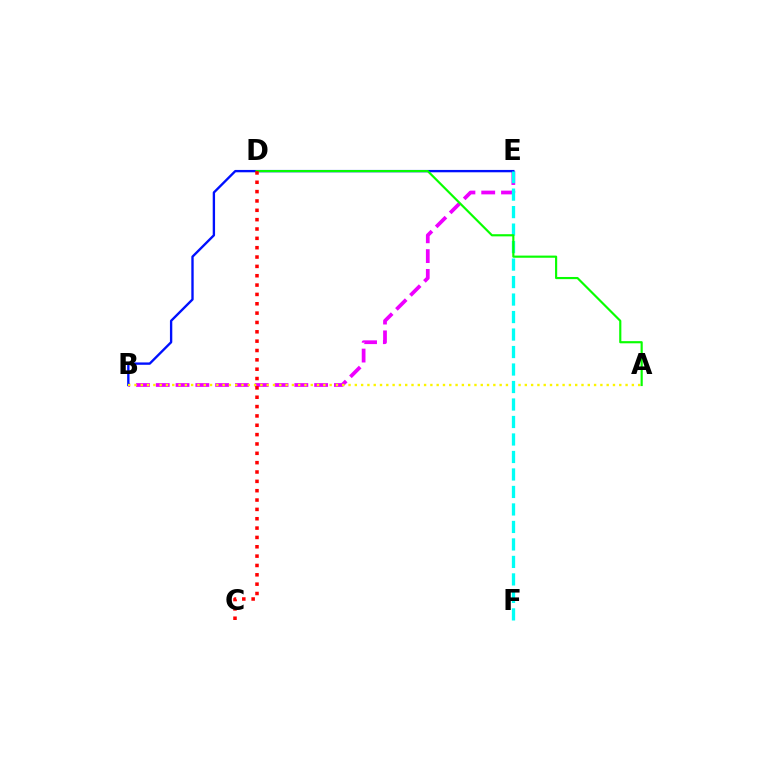{('B', 'E'): [{'color': '#ee00ff', 'line_style': 'dashed', 'thickness': 2.69}, {'color': '#0010ff', 'line_style': 'solid', 'thickness': 1.7}], ('A', 'B'): [{'color': '#fcf500', 'line_style': 'dotted', 'thickness': 1.71}], ('E', 'F'): [{'color': '#00fff6', 'line_style': 'dashed', 'thickness': 2.38}], ('A', 'D'): [{'color': '#08ff00', 'line_style': 'solid', 'thickness': 1.56}], ('C', 'D'): [{'color': '#ff0000', 'line_style': 'dotted', 'thickness': 2.54}]}